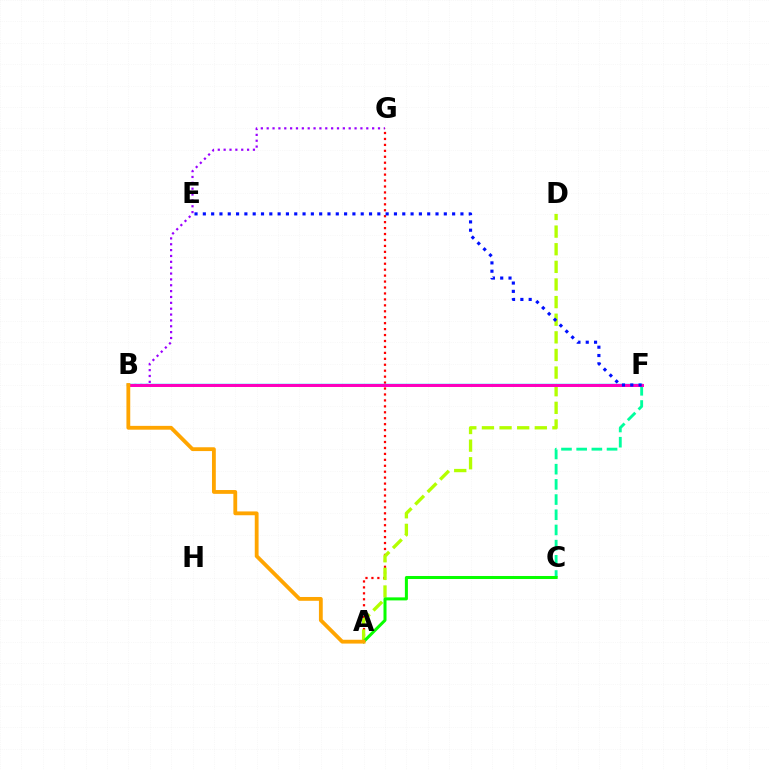{('B', 'G'): [{'color': '#9b00ff', 'line_style': 'dotted', 'thickness': 1.59}], ('A', 'G'): [{'color': '#ff0000', 'line_style': 'dotted', 'thickness': 1.61}], ('B', 'F'): [{'color': '#00b5ff', 'line_style': 'solid', 'thickness': 1.76}, {'color': '#ff00bd', 'line_style': 'solid', 'thickness': 2.14}], ('C', 'F'): [{'color': '#00ff9d', 'line_style': 'dashed', 'thickness': 2.06}], ('A', 'D'): [{'color': '#b3ff00', 'line_style': 'dashed', 'thickness': 2.39}], ('A', 'C'): [{'color': '#08ff00', 'line_style': 'solid', 'thickness': 2.18}], ('E', 'F'): [{'color': '#0010ff', 'line_style': 'dotted', 'thickness': 2.26}], ('A', 'B'): [{'color': '#ffa500', 'line_style': 'solid', 'thickness': 2.75}]}